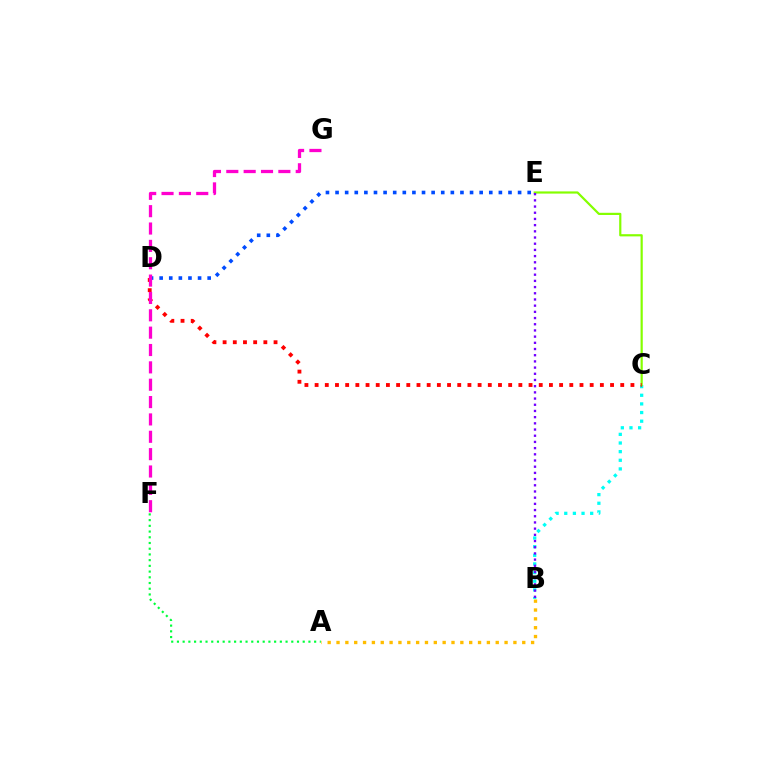{('B', 'C'): [{'color': '#00fff6', 'line_style': 'dotted', 'thickness': 2.35}], ('C', 'E'): [{'color': '#84ff00', 'line_style': 'solid', 'thickness': 1.58}], ('A', 'B'): [{'color': '#ffbd00', 'line_style': 'dotted', 'thickness': 2.4}], ('D', 'E'): [{'color': '#004bff', 'line_style': 'dotted', 'thickness': 2.61}], ('B', 'E'): [{'color': '#7200ff', 'line_style': 'dotted', 'thickness': 1.68}], ('C', 'D'): [{'color': '#ff0000', 'line_style': 'dotted', 'thickness': 2.77}], ('A', 'F'): [{'color': '#00ff39', 'line_style': 'dotted', 'thickness': 1.55}], ('F', 'G'): [{'color': '#ff00cf', 'line_style': 'dashed', 'thickness': 2.36}]}